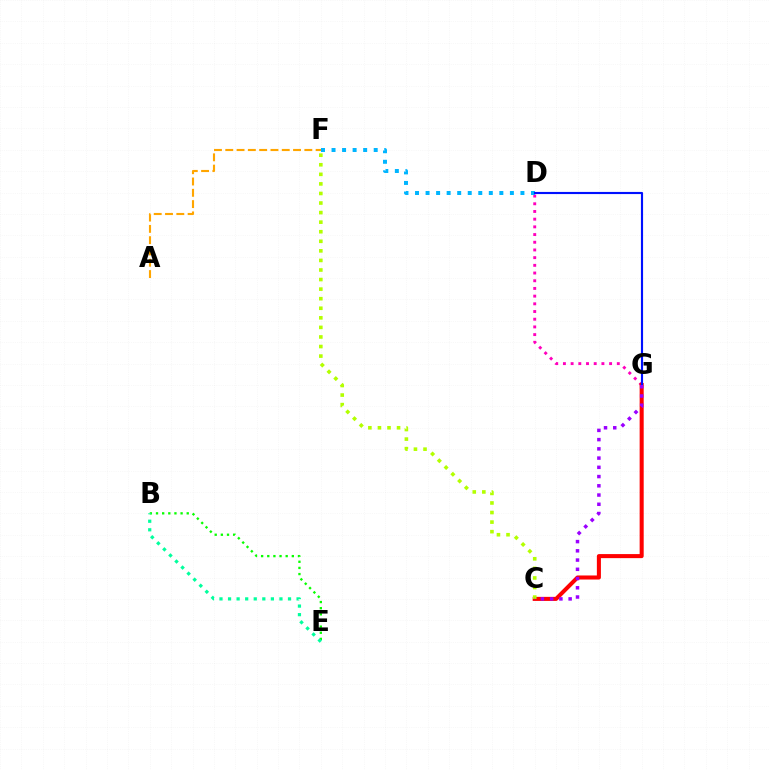{('D', 'G'): [{'color': '#ff00bd', 'line_style': 'dotted', 'thickness': 2.09}, {'color': '#0010ff', 'line_style': 'solid', 'thickness': 1.54}], ('C', 'G'): [{'color': '#ff0000', 'line_style': 'solid', 'thickness': 2.92}, {'color': '#9b00ff', 'line_style': 'dotted', 'thickness': 2.51}], ('B', 'E'): [{'color': '#08ff00', 'line_style': 'dotted', 'thickness': 1.67}, {'color': '#00ff9d', 'line_style': 'dotted', 'thickness': 2.33}], ('C', 'F'): [{'color': '#b3ff00', 'line_style': 'dotted', 'thickness': 2.6}], ('D', 'F'): [{'color': '#00b5ff', 'line_style': 'dotted', 'thickness': 2.86}], ('A', 'F'): [{'color': '#ffa500', 'line_style': 'dashed', 'thickness': 1.53}]}